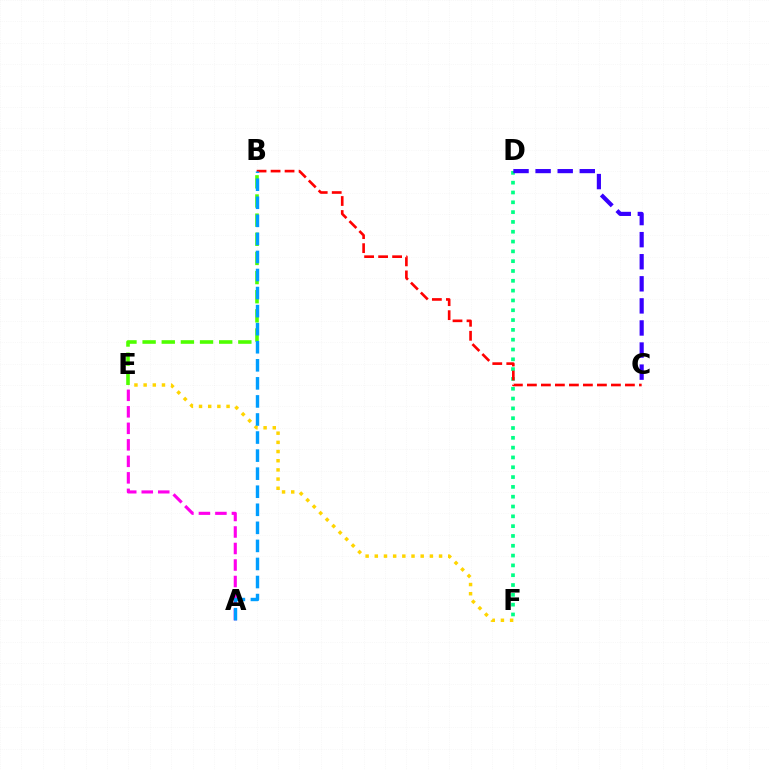{('A', 'E'): [{'color': '#ff00ed', 'line_style': 'dashed', 'thickness': 2.24}], ('D', 'F'): [{'color': '#00ff86', 'line_style': 'dotted', 'thickness': 2.67}], ('C', 'D'): [{'color': '#3700ff', 'line_style': 'dashed', 'thickness': 3.0}], ('E', 'F'): [{'color': '#ffd500', 'line_style': 'dotted', 'thickness': 2.49}], ('B', 'C'): [{'color': '#ff0000', 'line_style': 'dashed', 'thickness': 1.9}], ('B', 'E'): [{'color': '#4fff00', 'line_style': 'dashed', 'thickness': 2.6}], ('A', 'B'): [{'color': '#009eff', 'line_style': 'dashed', 'thickness': 2.45}]}